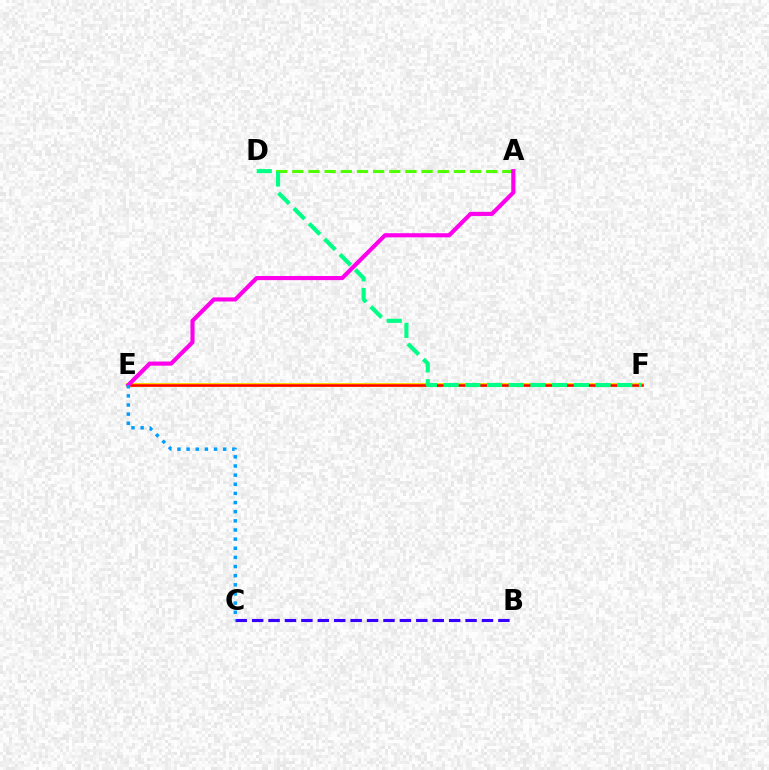{('E', 'F'): [{'color': '#ffd500', 'line_style': 'solid', 'thickness': 2.84}, {'color': '#ff0000', 'line_style': 'solid', 'thickness': 1.8}], ('A', 'D'): [{'color': '#4fff00', 'line_style': 'dashed', 'thickness': 2.19}], ('A', 'E'): [{'color': '#ff00ed', 'line_style': 'solid', 'thickness': 2.97}], ('D', 'F'): [{'color': '#00ff86', 'line_style': 'dashed', 'thickness': 2.95}], ('B', 'C'): [{'color': '#3700ff', 'line_style': 'dashed', 'thickness': 2.23}], ('C', 'E'): [{'color': '#009eff', 'line_style': 'dotted', 'thickness': 2.48}]}